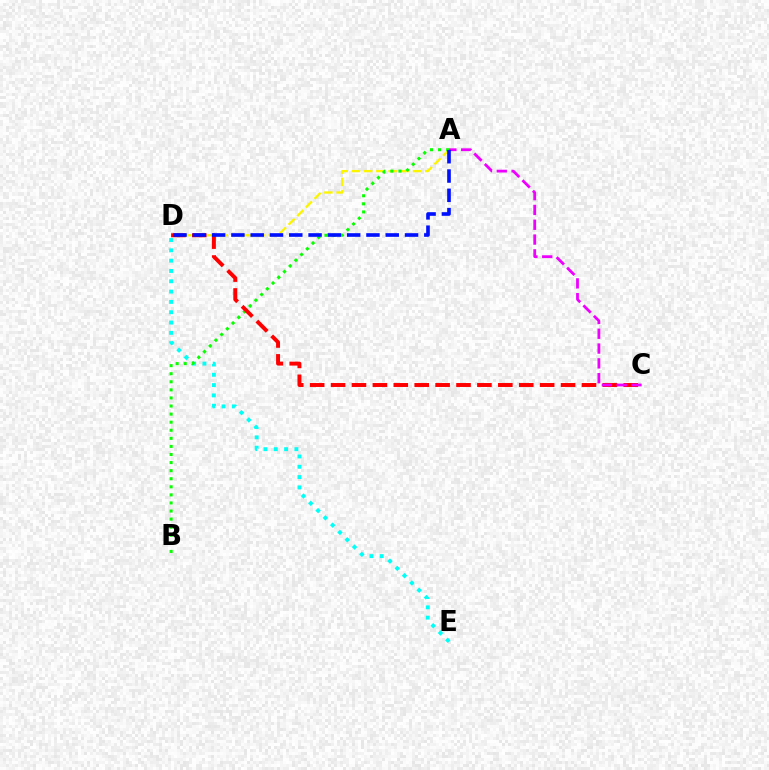{('A', 'D'): [{'color': '#fcf500', 'line_style': 'dashed', 'thickness': 1.66}, {'color': '#0010ff', 'line_style': 'dashed', 'thickness': 2.62}], ('D', 'E'): [{'color': '#00fff6', 'line_style': 'dotted', 'thickness': 2.8}], ('A', 'B'): [{'color': '#08ff00', 'line_style': 'dotted', 'thickness': 2.19}], ('C', 'D'): [{'color': '#ff0000', 'line_style': 'dashed', 'thickness': 2.84}], ('A', 'C'): [{'color': '#ee00ff', 'line_style': 'dashed', 'thickness': 2.01}]}